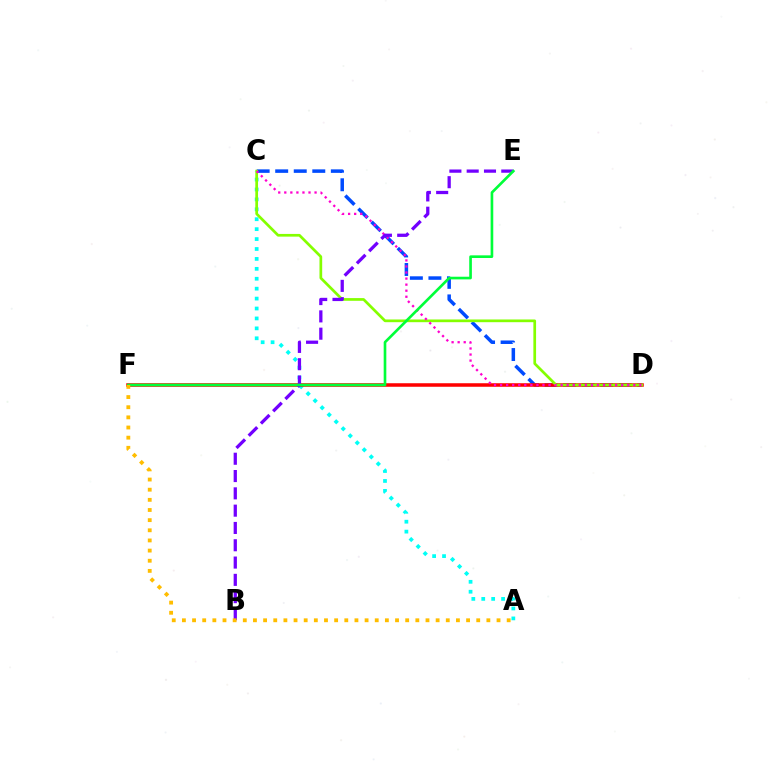{('C', 'D'): [{'color': '#004bff', 'line_style': 'dashed', 'thickness': 2.52}, {'color': '#84ff00', 'line_style': 'solid', 'thickness': 1.95}, {'color': '#ff00cf', 'line_style': 'dotted', 'thickness': 1.65}], ('A', 'C'): [{'color': '#00fff6', 'line_style': 'dotted', 'thickness': 2.7}], ('D', 'F'): [{'color': '#ff0000', 'line_style': 'solid', 'thickness': 2.54}], ('B', 'E'): [{'color': '#7200ff', 'line_style': 'dashed', 'thickness': 2.35}], ('E', 'F'): [{'color': '#00ff39', 'line_style': 'solid', 'thickness': 1.91}], ('A', 'F'): [{'color': '#ffbd00', 'line_style': 'dotted', 'thickness': 2.76}]}